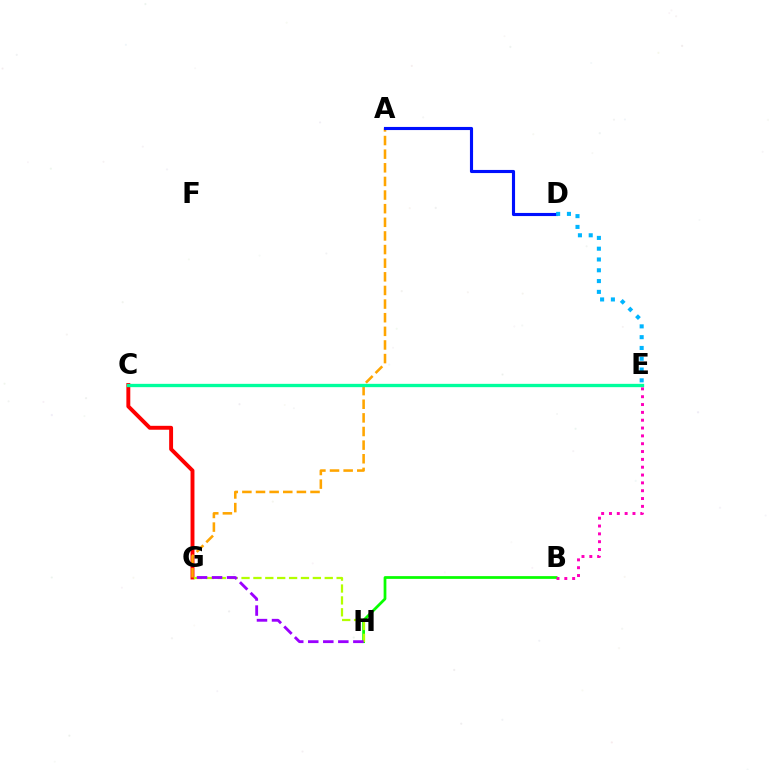{('B', 'H'): [{'color': '#08ff00', 'line_style': 'solid', 'thickness': 1.98}], ('C', 'G'): [{'color': '#ff0000', 'line_style': 'solid', 'thickness': 2.82}], ('G', 'H'): [{'color': '#b3ff00', 'line_style': 'dashed', 'thickness': 1.61}, {'color': '#9b00ff', 'line_style': 'dashed', 'thickness': 2.04}], ('A', 'G'): [{'color': '#ffa500', 'line_style': 'dashed', 'thickness': 1.85}], ('A', 'D'): [{'color': '#0010ff', 'line_style': 'solid', 'thickness': 2.24}], ('D', 'E'): [{'color': '#00b5ff', 'line_style': 'dotted', 'thickness': 2.93}], ('C', 'E'): [{'color': '#00ff9d', 'line_style': 'solid', 'thickness': 2.39}], ('B', 'E'): [{'color': '#ff00bd', 'line_style': 'dotted', 'thickness': 2.13}]}